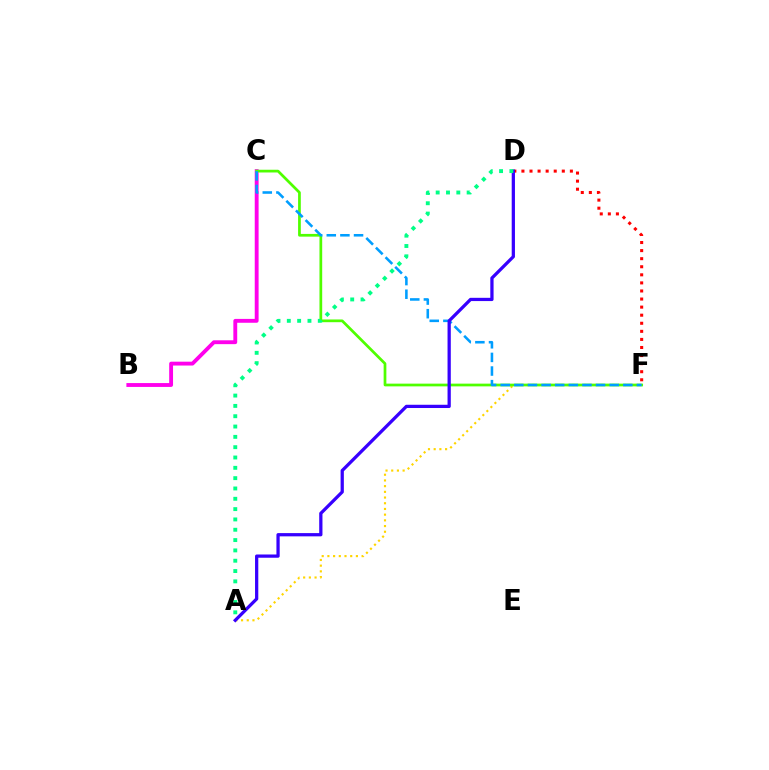{('A', 'F'): [{'color': '#ffd500', 'line_style': 'dotted', 'thickness': 1.55}], ('B', 'C'): [{'color': '#ff00ed', 'line_style': 'solid', 'thickness': 2.78}], ('D', 'F'): [{'color': '#ff0000', 'line_style': 'dotted', 'thickness': 2.19}], ('C', 'F'): [{'color': '#4fff00', 'line_style': 'solid', 'thickness': 1.96}, {'color': '#009eff', 'line_style': 'dashed', 'thickness': 1.85}], ('A', 'D'): [{'color': '#3700ff', 'line_style': 'solid', 'thickness': 2.34}, {'color': '#00ff86', 'line_style': 'dotted', 'thickness': 2.8}]}